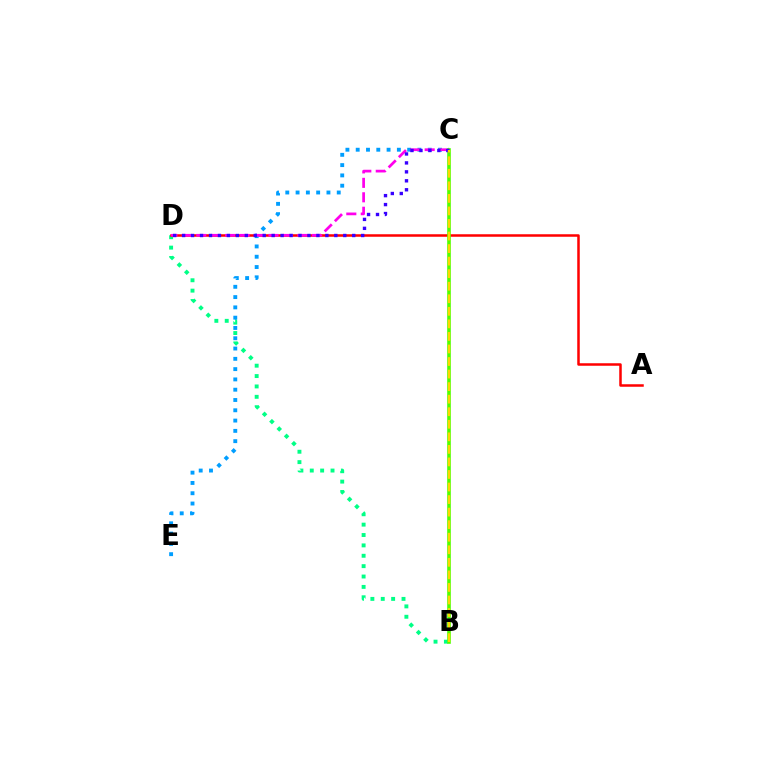{('B', 'D'): [{'color': '#00ff86', 'line_style': 'dotted', 'thickness': 2.82}], ('A', 'D'): [{'color': '#ff0000', 'line_style': 'solid', 'thickness': 1.81}], ('C', 'E'): [{'color': '#009eff', 'line_style': 'dotted', 'thickness': 2.8}], ('C', 'D'): [{'color': '#ff00ed', 'line_style': 'dashed', 'thickness': 1.96}, {'color': '#3700ff', 'line_style': 'dotted', 'thickness': 2.43}], ('B', 'C'): [{'color': '#4fff00', 'line_style': 'solid', 'thickness': 2.6}, {'color': '#ffd500', 'line_style': 'dashed', 'thickness': 1.7}]}